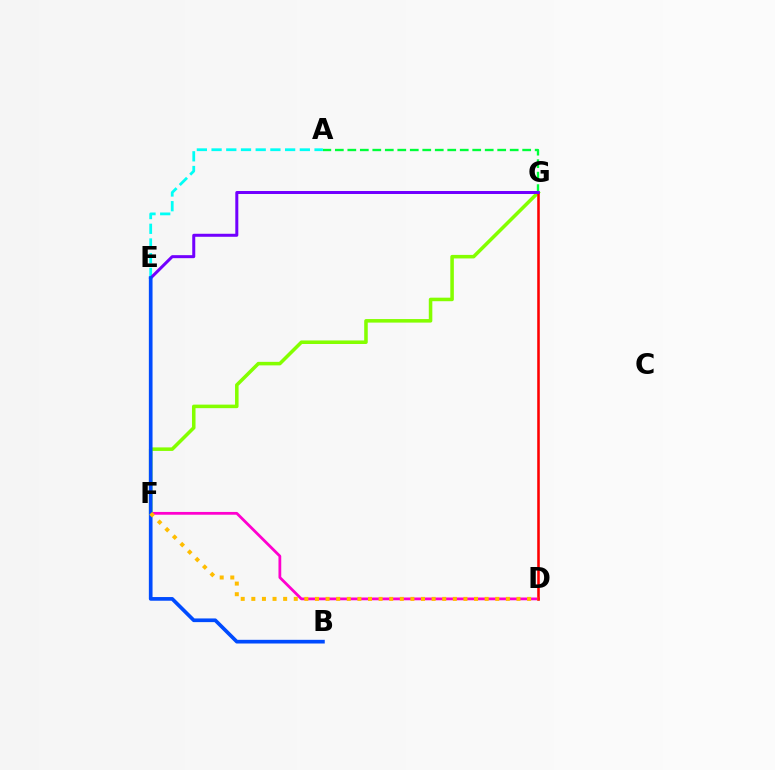{('D', 'F'): [{'color': '#ff00cf', 'line_style': 'solid', 'thickness': 2.0}, {'color': '#ffbd00', 'line_style': 'dotted', 'thickness': 2.88}], ('A', 'E'): [{'color': '#00fff6', 'line_style': 'dashed', 'thickness': 2.0}], ('F', 'G'): [{'color': '#84ff00', 'line_style': 'solid', 'thickness': 2.55}], ('D', 'G'): [{'color': '#ff0000', 'line_style': 'solid', 'thickness': 1.85}], ('A', 'G'): [{'color': '#00ff39', 'line_style': 'dashed', 'thickness': 1.7}], ('E', 'G'): [{'color': '#7200ff', 'line_style': 'solid', 'thickness': 2.17}], ('B', 'E'): [{'color': '#004bff', 'line_style': 'solid', 'thickness': 2.65}]}